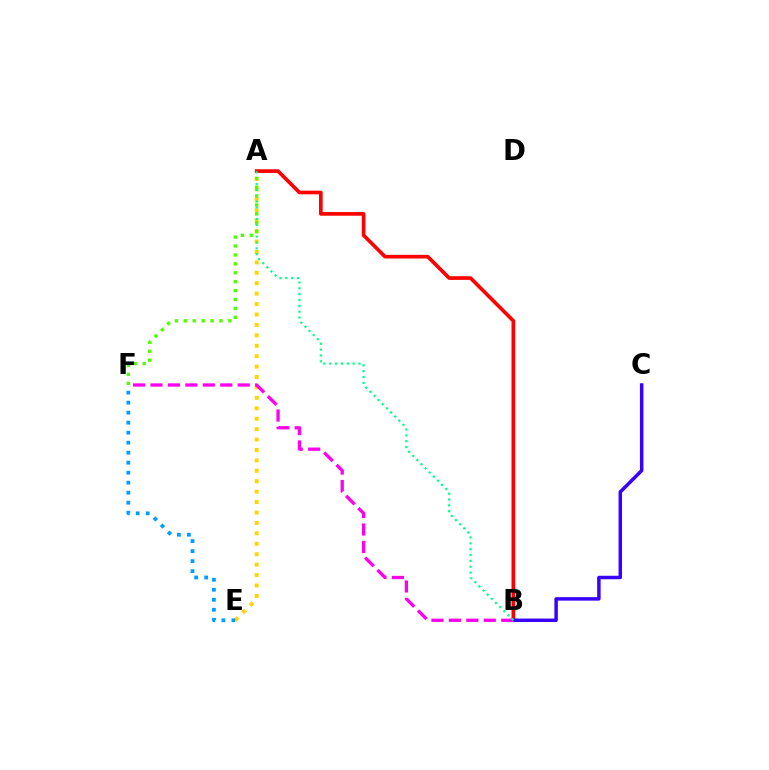{('A', 'E'): [{'color': '#ffd500', 'line_style': 'dotted', 'thickness': 2.83}], ('A', 'B'): [{'color': '#ff0000', 'line_style': 'solid', 'thickness': 2.63}, {'color': '#00ff86', 'line_style': 'dotted', 'thickness': 1.59}], ('B', 'C'): [{'color': '#3700ff', 'line_style': 'solid', 'thickness': 2.5}], ('B', 'F'): [{'color': '#ff00ed', 'line_style': 'dashed', 'thickness': 2.37}], ('E', 'F'): [{'color': '#009eff', 'line_style': 'dotted', 'thickness': 2.72}], ('A', 'F'): [{'color': '#4fff00', 'line_style': 'dotted', 'thickness': 2.42}]}